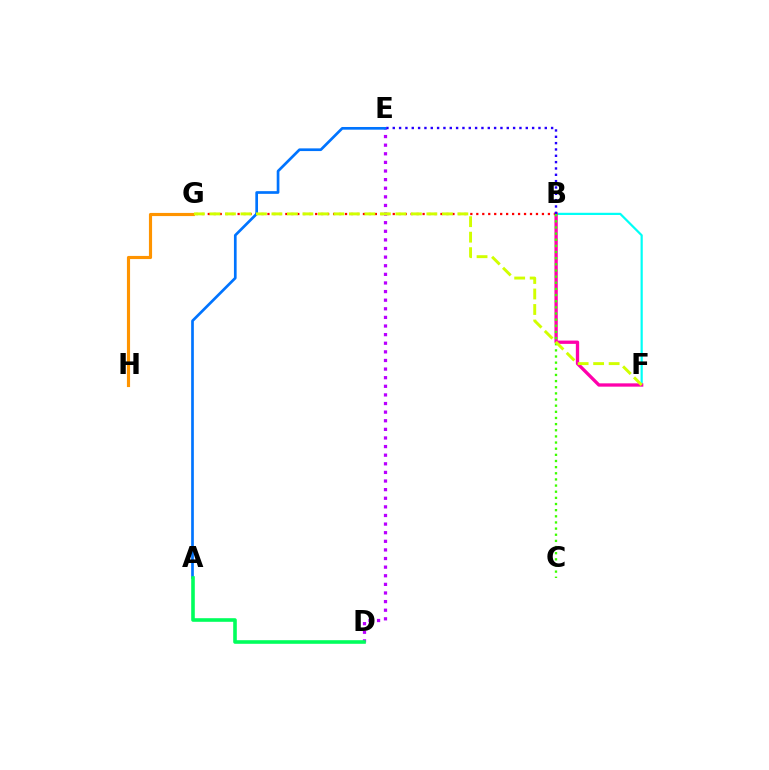{('B', 'F'): [{'color': '#00fff6', 'line_style': 'solid', 'thickness': 1.59}, {'color': '#ff00ac', 'line_style': 'solid', 'thickness': 2.38}], ('B', 'G'): [{'color': '#ff0000', 'line_style': 'dotted', 'thickness': 1.62}], ('D', 'E'): [{'color': '#b900ff', 'line_style': 'dotted', 'thickness': 2.34}], ('A', 'E'): [{'color': '#0074ff', 'line_style': 'solid', 'thickness': 1.94}], ('B', 'C'): [{'color': '#3dff00', 'line_style': 'dotted', 'thickness': 1.67}], ('B', 'E'): [{'color': '#2500ff', 'line_style': 'dotted', 'thickness': 1.72}], ('G', 'H'): [{'color': '#ff9400', 'line_style': 'solid', 'thickness': 2.27}], ('F', 'G'): [{'color': '#d1ff00', 'line_style': 'dashed', 'thickness': 2.1}], ('A', 'D'): [{'color': '#00ff5c', 'line_style': 'solid', 'thickness': 2.59}]}